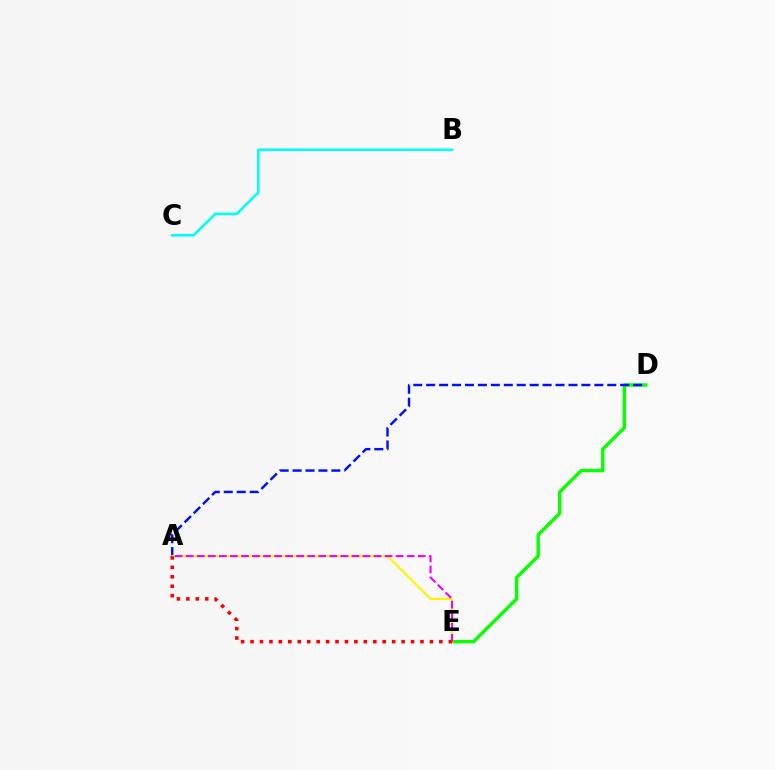{('D', 'E'): [{'color': '#08ff00', 'line_style': 'solid', 'thickness': 2.44}], ('A', 'D'): [{'color': '#0010ff', 'line_style': 'dashed', 'thickness': 1.76}], ('A', 'E'): [{'color': '#fcf500', 'line_style': 'solid', 'thickness': 1.56}, {'color': '#ff0000', 'line_style': 'dotted', 'thickness': 2.56}, {'color': '#ee00ff', 'line_style': 'dashed', 'thickness': 1.5}], ('B', 'C'): [{'color': '#00fff6', 'line_style': 'solid', 'thickness': 1.85}]}